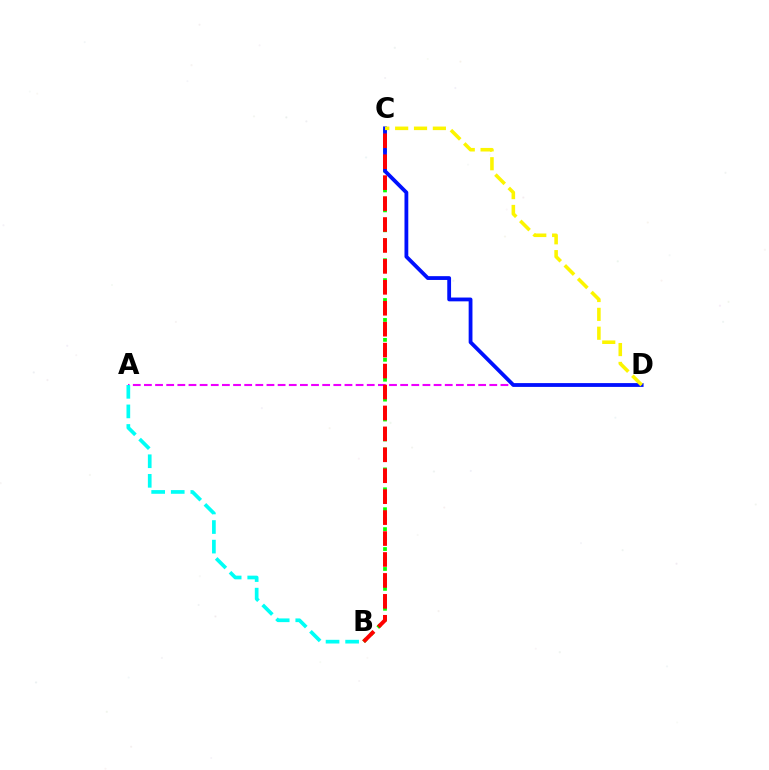{('A', 'D'): [{'color': '#ee00ff', 'line_style': 'dashed', 'thickness': 1.51}], ('B', 'C'): [{'color': '#08ff00', 'line_style': 'dotted', 'thickness': 2.71}, {'color': '#ff0000', 'line_style': 'dashed', 'thickness': 2.84}], ('C', 'D'): [{'color': '#0010ff', 'line_style': 'solid', 'thickness': 2.74}, {'color': '#fcf500', 'line_style': 'dashed', 'thickness': 2.56}], ('A', 'B'): [{'color': '#00fff6', 'line_style': 'dashed', 'thickness': 2.66}]}